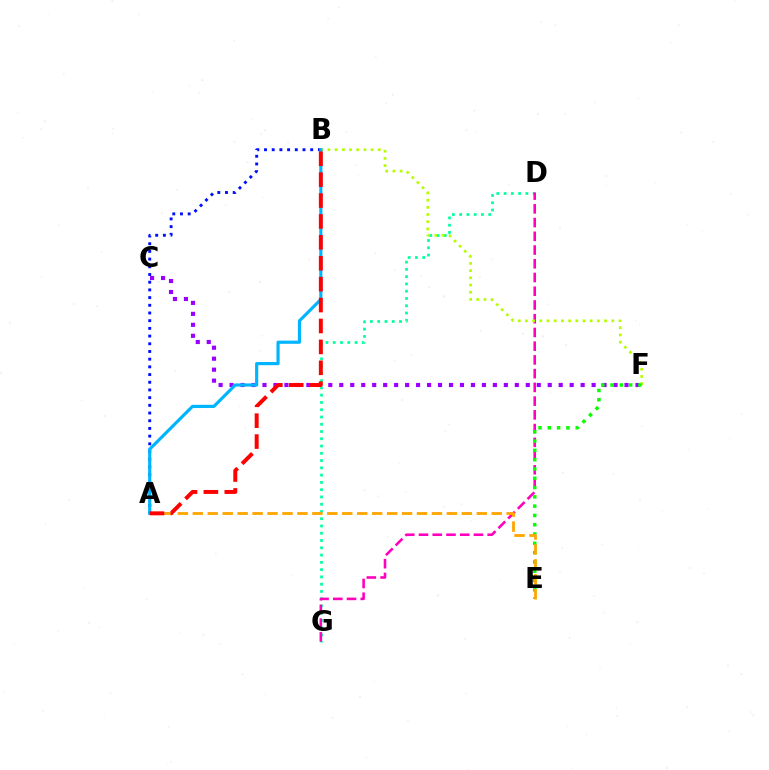{('D', 'G'): [{'color': '#00ff9d', 'line_style': 'dotted', 'thickness': 1.97}, {'color': '#ff00bd', 'line_style': 'dashed', 'thickness': 1.87}], ('C', 'F'): [{'color': '#9b00ff', 'line_style': 'dotted', 'thickness': 2.98}], ('B', 'F'): [{'color': '#b3ff00', 'line_style': 'dotted', 'thickness': 1.96}], ('A', 'B'): [{'color': '#0010ff', 'line_style': 'dotted', 'thickness': 2.09}, {'color': '#00b5ff', 'line_style': 'solid', 'thickness': 2.27}, {'color': '#ff0000', 'line_style': 'dashed', 'thickness': 2.84}], ('E', 'F'): [{'color': '#08ff00', 'line_style': 'dotted', 'thickness': 2.53}], ('A', 'E'): [{'color': '#ffa500', 'line_style': 'dashed', 'thickness': 2.03}]}